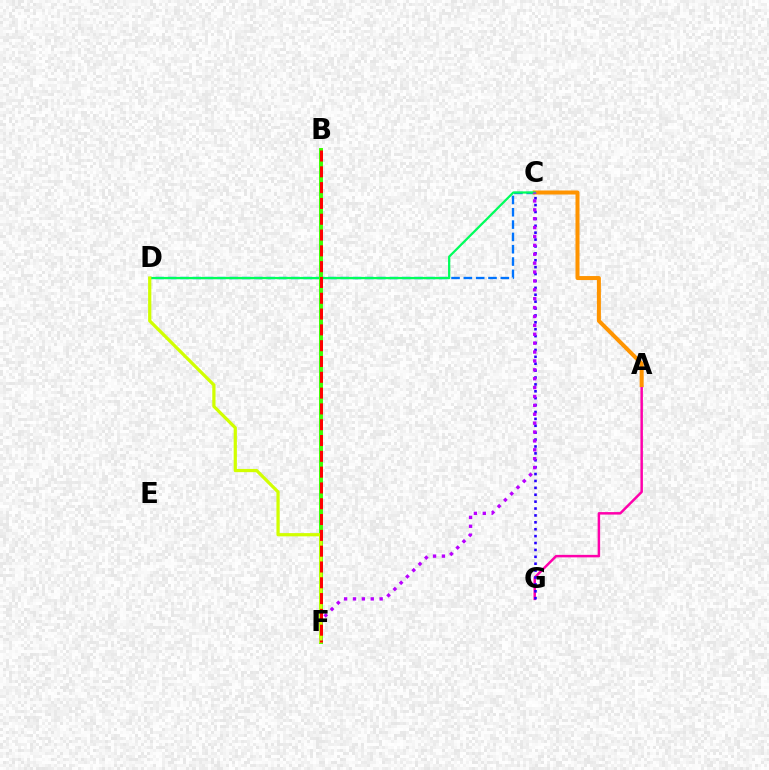{('A', 'G'): [{'color': '#ff00ac', 'line_style': 'solid', 'thickness': 1.79}], ('C', 'G'): [{'color': '#2500ff', 'line_style': 'dotted', 'thickness': 1.87}], ('C', 'D'): [{'color': '#0074ff', 'line_style': 'dashed', 'thickness': 1.67}, {'color': '#00ff5c', 'line_style': 'solid', 'thickness': 1.62}], ('B', 'F'): [{'color': '#00fff6', 'line_style': 'dashed', 'thickness': 1.66}, {'color': '#3dff00', 'line_style': 'solid', 'thickness': 2.83}, {'color': '#ff0000', 'line_style': 'dashed', 'thickness': 2.15}], ('A', 'C'): [{'color': '#ff9400', 'line_style': 'solid', 'thickness': 2.89}], ('C', 'F'): [{'color': '#b900ff', 'line_style': 'dotted', 'thickness': 2.42}], ('D', 'F'): [{'color': '#d1ff00', 'line_style': 'solid', 'thickness': 2.32}]}